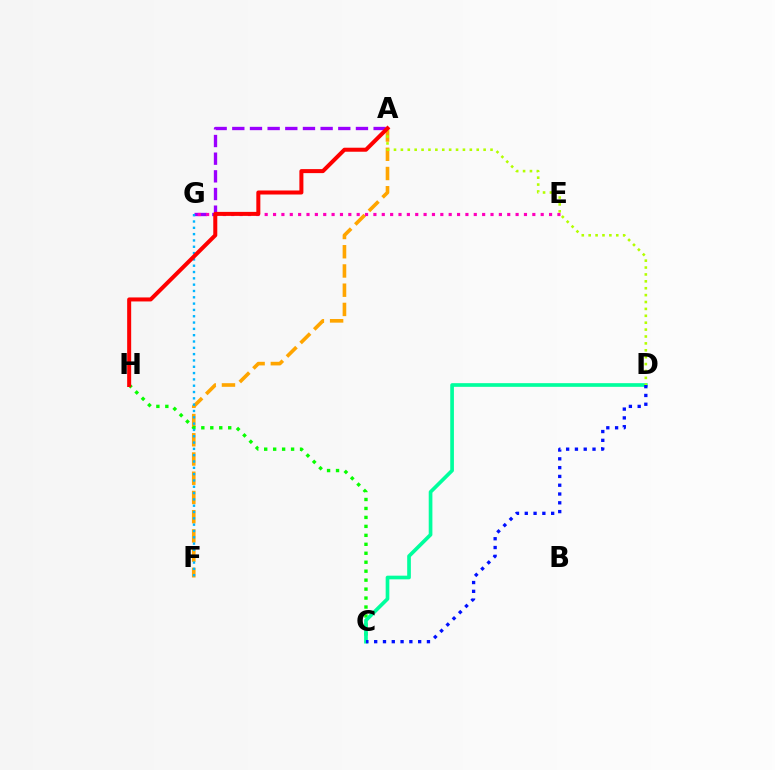{('A', 'F'): [{'color': '#ffa500', 'line_style': 'dashed', 'thickness': 2.61}], ('C', 'H'): [{'color': '#08ff00', 'line_style': 'dotted', 'thickness': 2.43}], ('C', 'D'): [{'color': '#00ff9d', 'line_style': 'solid', 'thickness': 2.65}, {'color': '#0010ff', 'line_style': 'dotted', 'thickness': 2.39}], ('A', 'G'): [{'color': '#9b00ff', 'line_style': 'dashed', 'thickness': 2.4}], ('E', 'G'): [{'color': '#ff00bd', 'line_style': 'dotted', 'thickness': 2.27}], ('A', 'D'): [{'color': '#b3ff00', 'line_style': 'dotted', 'thickness': 1.87}], ('F', 'G'): [{'color': '#00b5ff', 'line_style': 'dotted', 'thickness': 1.72}], ('A', 'H'): [{'color': '#ff0000', 'line_style': 'solid', 'thickness': 2.89}]}